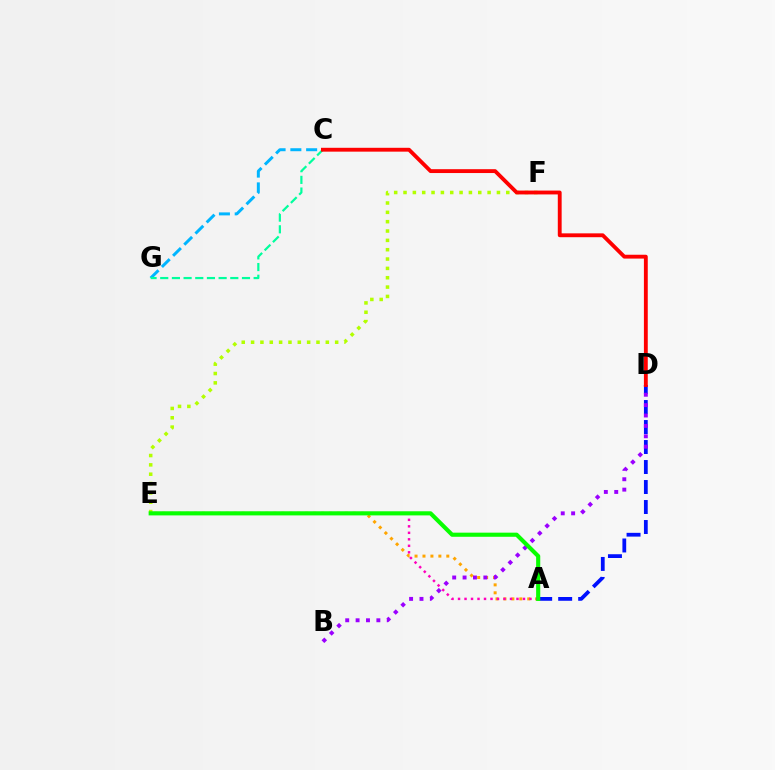{('E', 'F'): [{'color': '#b3ff00', 'line_style': 'dotted', 'thickness': 2.54}], ('C', 'G'): [{'color': '#00b5ff', 'line_style': 'dashed', 'thickness': 2.14}, {'color': '#00ff9d', 'line_style': 'dashed', 'thickness': 1.59}], ('A', 'D'): [{'color': '#0010ff', 'line_style': 'dashed', 'thickness': 2.72}], ('A', 'E'): [{'color': '#ffa500', 'line_style': 'dotted', 'thickness': 2.16}, {'color': '#ff00bd', 'line_style': 'dotted', 'thickness': 1.76}, {'color': '#08ff00', 'line_style': 'solid', 'thickness': 2.97}], ('B', 'D'): [{'color': '#9b00ff', 'line_style': 'dotted', 'thickness': 2.82}], ('C', 'D'): [{'color': '#ff0000', 'line_style': 'solid', 'thickness': 2.77}]}